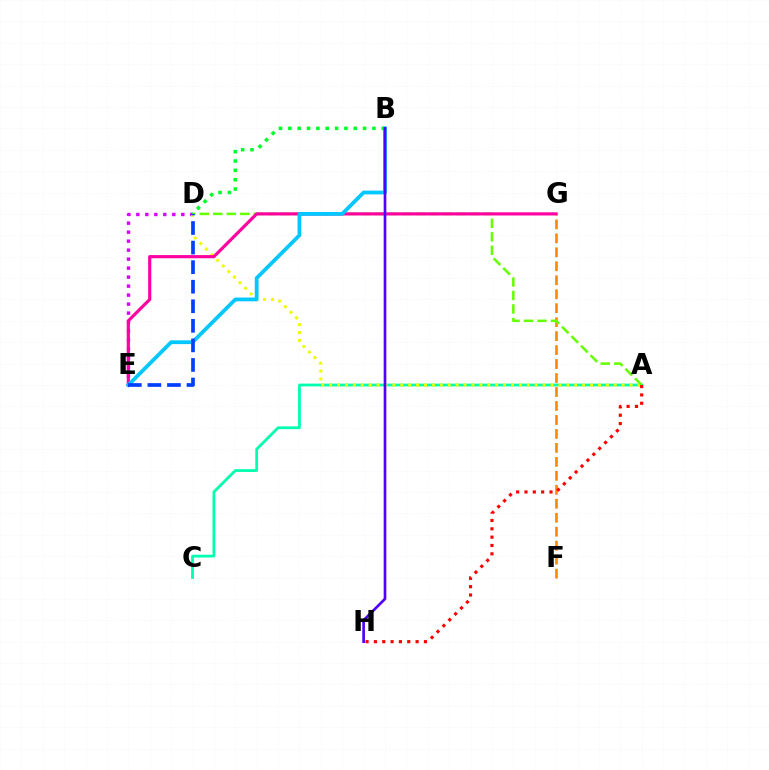{('D', 'E'): [{'color': '#d600ff', 'line_style': 'dotted', 'thickness': 2.44}, {'color': '#003fff', 'line_style': 'dashed', 'thickness': 2.66}], ('A', 'C'): [{'color': '#00ffaf', 'line_style': 'solid', 'thickness': 1.99}], ('A', 'D'): [{'color': '#eeff00', 'line_style': 'dotted', 'thickness': 2.15}, {'color': '#66ff00', 'line_style': 'dashed', 'thickness': 1.83}], ('F', 'G'): [{'color': '#ff8800', 'line_style': 'dashed', 'thickness': 1.9}], ('B', 'D'): [{'color': '#00ff27', 'line_style': 'dotted', 'thickness': 2.54}], ('E', 'G'): [{'color': '#ff00a0', 'line_style': 'solid', 'thickness': 2.27}], ('B', 'E'): [{'color': '#00c7ff', 'line_style': 'solid', 'thickness': 2.72}], ('A', 'H'): [{'color': '#ff0000', 'line_style': 'dotted', 'thickness': 2.27}], ('B', 'H'): [{'color': '#4f00ff', 'line_style': 'solid', 'thickness': 1.92}]}